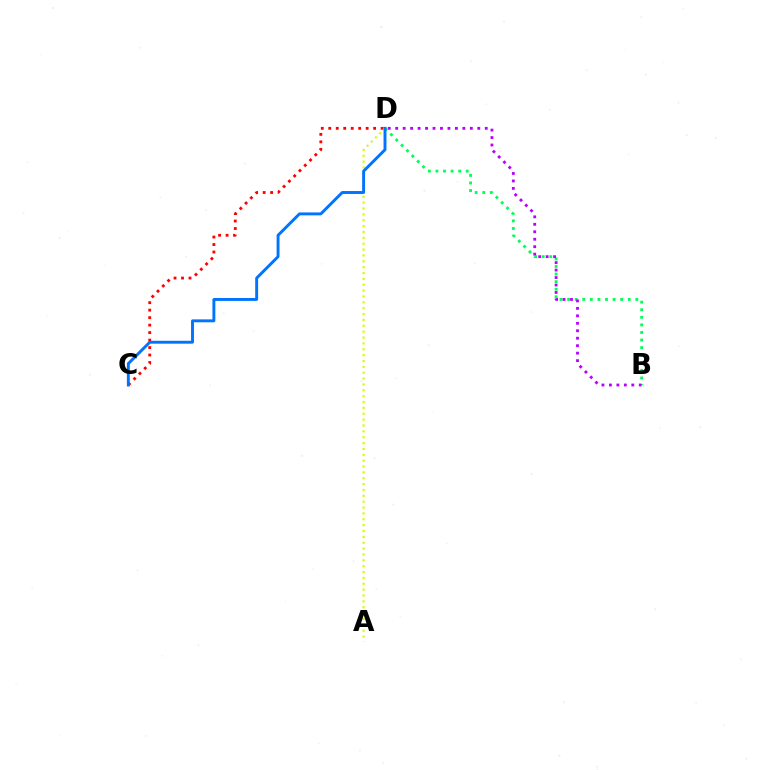{('B', 'D'): [{'color': '#00ff5c', 'line_style': 'dotted', 'thickness': 2.06}, {'color': '#b900ff', 'line_style': 'dotted', 'thickness': 2.03}], ('C', 'D'): [{'color': '#ff0000', 'line_style': 'dotted', 'thickness': 2.03}, {'color': '#0074ff', 'line_style': 'solid', 'thickness': 2.1}], ('A', 'D'): [{'color': '#d1ff00', 'line_style': 'dotted', 'thickness': 1.59}]}